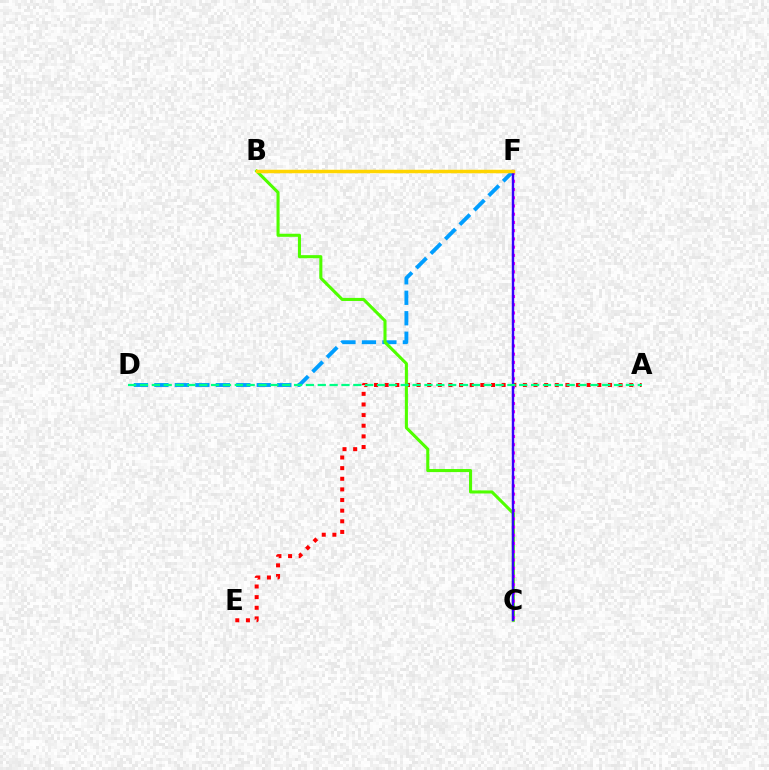{('A', 'E'): [{'color': '#ff0000', 'line_style': 'dotted', 'thickness': 2.89}], ('D', 'F'): [{'color': '#009eff', 'line_style': 'dashed', 'thickness': 2.78}], ('B', 'C'): [{'color': '#4fff00', 'line_style': 'solid', 'thickness': 2.21}], ('C', 'F'): [{'color': '#ff00ed', 'line_style': 'dotted', 'thickness': 2.24}, {'color': '#3700ff', 'line_style': 'solid', 'thickness': 1.74}], ('A', 'D'): [{'color': '#00ff86', 'line_style': 'dashed', 'thickness': 1.61}], ('B', 'F'): [{'color': '#ffd500', 'line_style': 'solid', 'thickness': 2.51}]}